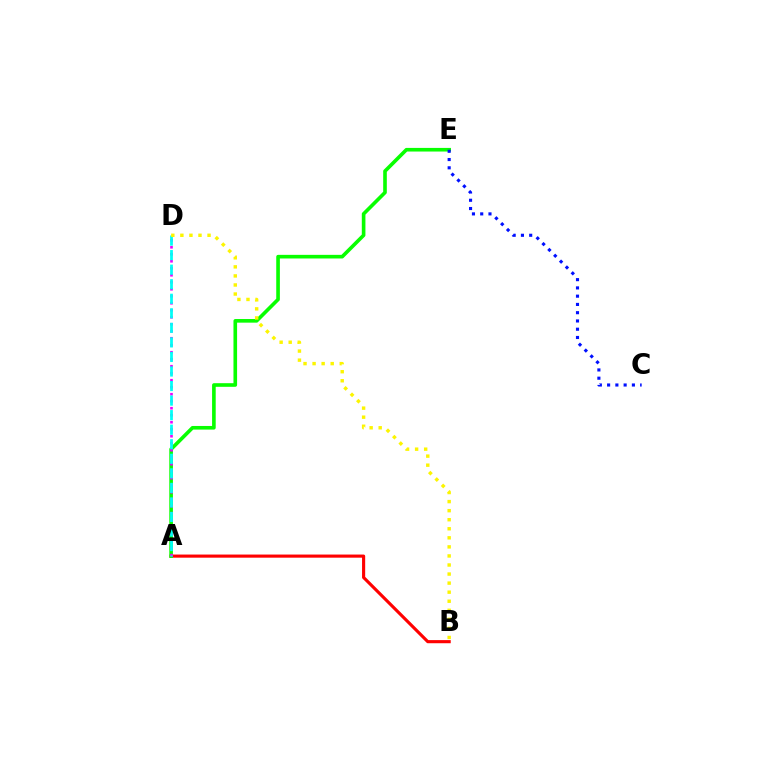{('A', 'B'): [{'color': '#ff0000', 'line_style': 'solid', 'thickness': 2.25}], ('A', 'E'): [{'color': '#08ff00', 'line_style': 'solid', 'thickness': 2.61}], ('A', 'D'): [{'color': '#ee00ff', 'line_style': 'dotted', 'thickness': 1.9}, {'color': '#00fff6', 'line_style': 'dashed', 'thickness': 1.98}], ('B', 'D'): [{'color': '#fcf500', 'line_style': 'dotted', 'thickness': 2.46}], ('C', 'E'): [{'color': '#0010ff', 'line_style': 'dotted', 'thickness': 2.25}]}